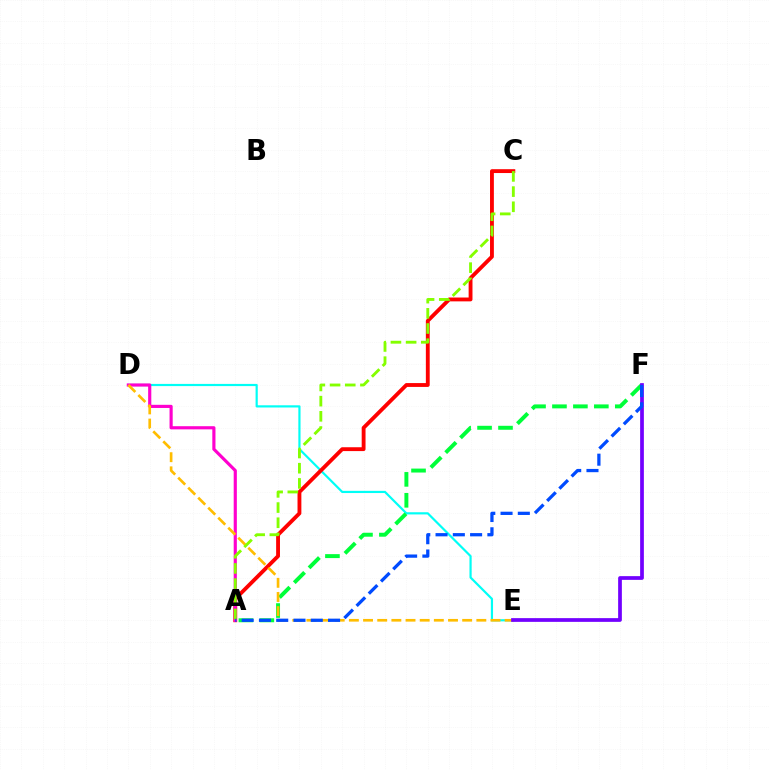{('D', 'E'): [{'color': '#00fff6', 'line_style': 'solid', 'thickness': 1.58}, {'color': '#ffbd00', 'line_style': 'dashed', 'thickness': 1.92}], ('A', 'C'): [{'color': '#ff0000', 'line_style': 'solid', 'thickness': 2.77}, {'color': '#84ff00', 'line_style': 'dashed', 'thickness': 2.06}], ('A', 'F'): [{'color': '#00ff39', 'line_style': 'dashed', 'thickness': 2.84}, {'color': '#004bff', 'line_style': 'dashed', 'thickness': 2.35}], ('A', 'D'): [{'color': '#ff00cf', 'line_style': 'solid', 'thickness': 2.27}], ('E', 'F'): [{'color': '#7200ff', 'line_style': 'solid', 'thickness': 2.69}]}